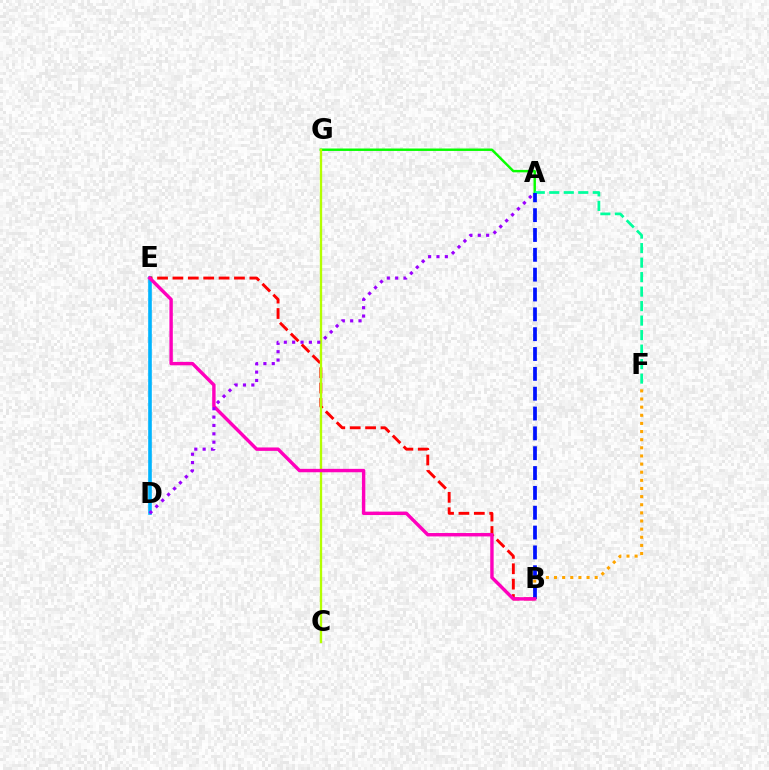{('B', 'F'): [{'color': '#ffa500', 'line_style': 'dotted', 'thickness': 2.21}], ('D', 'E'): [{'color': '#00b5ff', 'line_style': 'solid', 'thickness': 2.61}], ('A', 'G'): [{'color': '#08ff00', 'line_style': 'solid', 'thickness': 1.76}], ('A', 'F'): [{'color': '#00ff9d', 'line_style': 'dashed', 'thickness': 1.97}], ('B', 'E'): [{'color': '#ff0000', 'line_style': 'dashed', 'thickness': 2.09}, {'color': '#ff00bd', 'line_style': 'solid', 'thickness': 2.45}], ('A', 'B'): [{'color': '#0010ff', 'line_style': 'dashed', 'thickness': 2.7}], ('C', 'G'): [{'color': '#b3ff00', 'line_style': 'solid', 'thickness': 1.68}], ('A', 'D'): [{'color': '#9b00ff', 'line_style': 'dotted', 'thickness': 2.27}]}